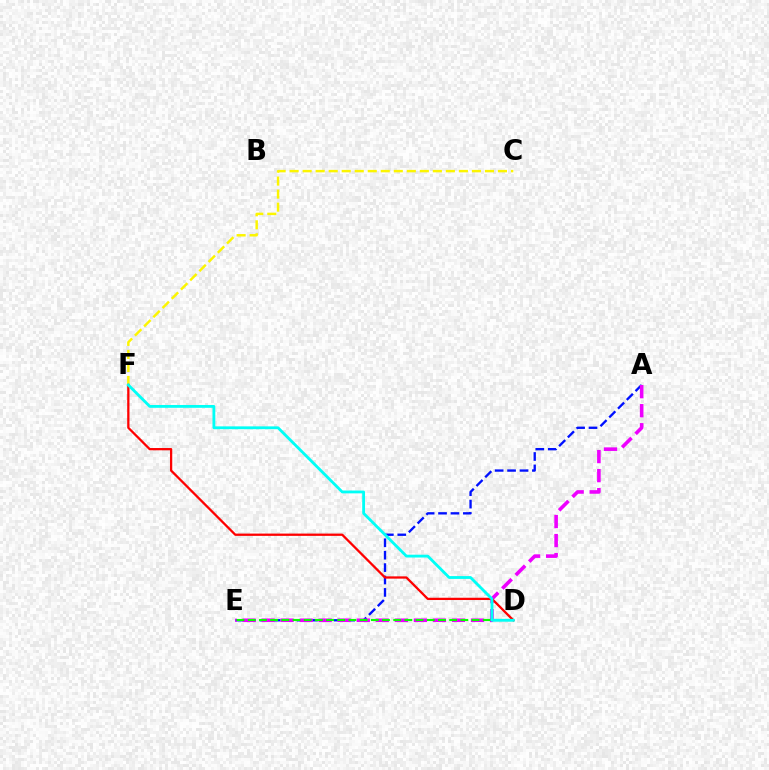{('A', 'E'): [{'color': '#0010ff', 'line_style': 'dashed', 'thickness': 1.69}, {'color': '#ee00ff', 'line_style': 'dashed', 'thickness': 2.59}], ('C', 'F'): [{'color': '#fcf500', 'line_style': 'dashed', 'thickness': 1.77}], ('D', 'E'): [{'color': '#08ff00', 'line_style': 'dashed', 'thickness': 1.52}], ('D', 'F'): [{'color': '#ff0000', 'line_style': 'solid', 'thickness': 1.64}, {'color': '#00fff6', 'line_style': 'solid', 'thickness': 2.03}]}